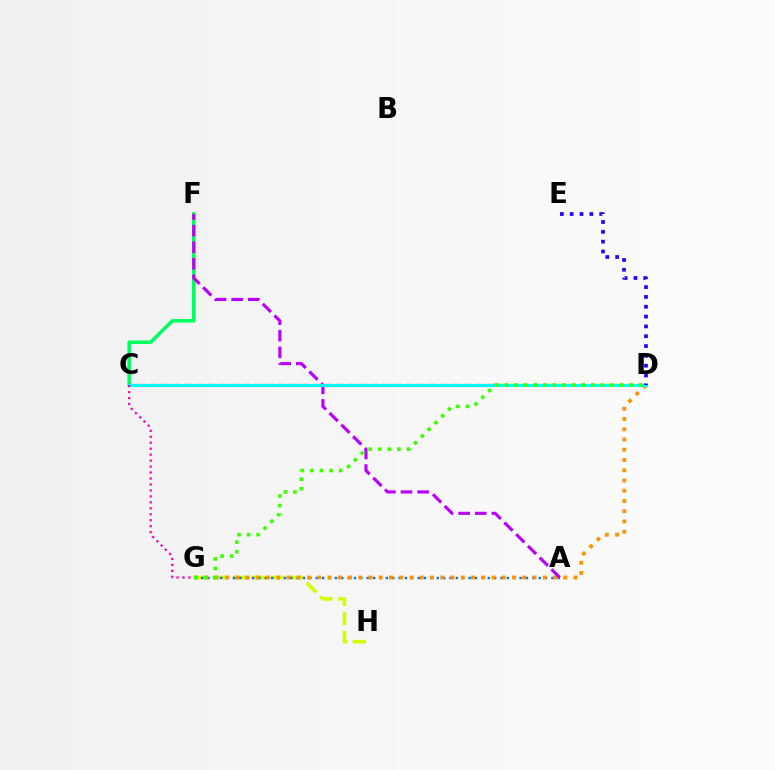{('C', 'F'): [{'color': '#00ff5c', 'line_style': 'solid', 'thickness': 2.53}], ('G', 'H'): [{'color': '#d1ff00', 'line_style': 'dashed', 'thickness': 2.59}], ('A', 'G'): [{'color': '#0074ff', 'line_style': 'dotted', 'thickness': 1.73}], ('D', 'G'): [{'color': '#ff9400', 'line_style': 'dotted', 'thickness': 2.78}, {'color': '#3dff00', 'line_style': 'dotted', 'thickness': 2.6}], ('A', 'F'): [{'color': '#b900ff', 'line_style': 'dashed', 'thickness': 2.26}], ('C', 'D'): [{'color': '#ff0000', 'line_style': 'dashed', 'thickness': 1.58}, {'color': '#00fff6', 'line_style': 'solid', 'thickness': 2.22}], ('D', 'E'): [{'color': '#2500ff', 'line_style': 'dotted', 'thickness': 2.67}], ('C', 'G'): [{'color': '#ff00ac', 'line_style': 'dotted', 'thickness': 1.62}]}